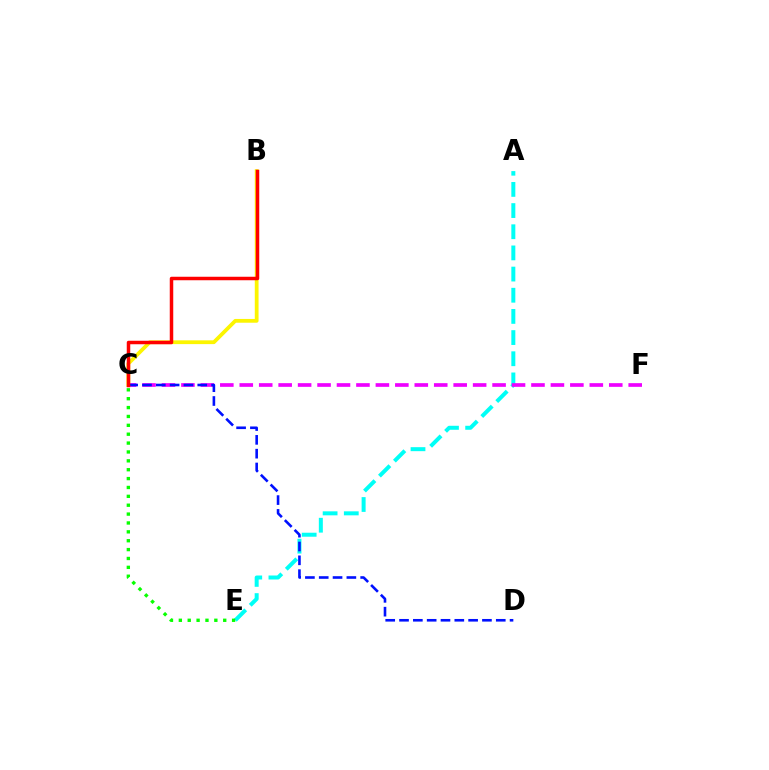{('A', 'E'): [{'color': '#00fff6', 'line_style': 'dashed', 'thickness': 2.88}], ('C', 'F'): [{'color': '#ee00ff', 'line_style': 'dashed', 'thickness': 2.64}], ('C', 'E'): [{'color': '#08ff00', 'line_style': 'dotted', 'thickness': 2.41}], ('B', 'C'): [{'color': '#fcf500', 'line_style': 'solid', 'thickness': 2.72}, {'color': '#ff0000', 'line_style': 'solid', 'thickness': 2.52}], ('C', 'D'): [{'color': '#0010ff', 'line_style': 'dashed', 'thickness': 1.88}]}